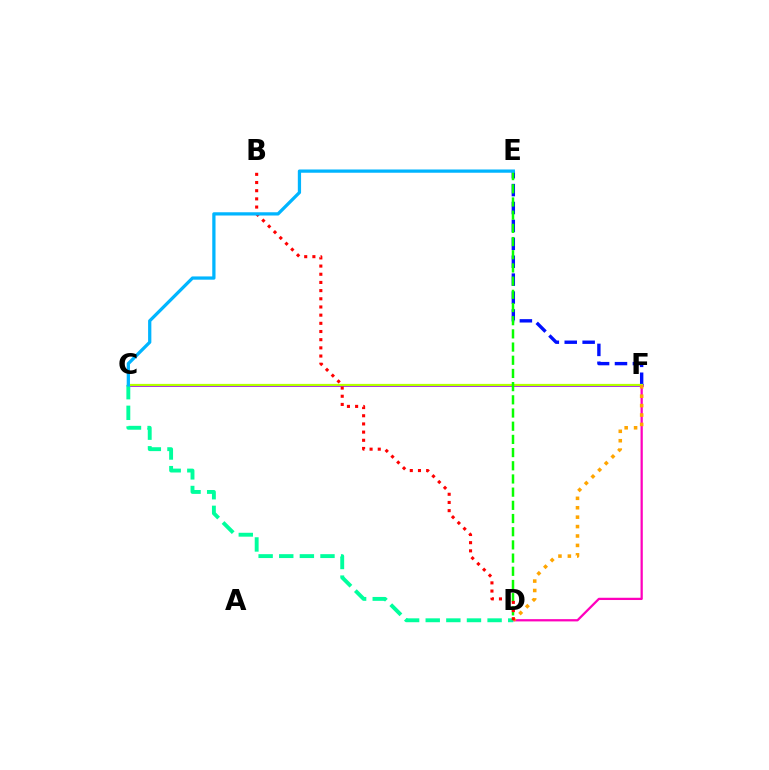{('D', 'F'): [{'color': '#ff00bd', 'line_style': 'solid', 'thickness': 1.63}, {'color': '#ffa500', 'line_style': 'dotted', 'thickness': 2.56}], ('C', 'F'): [{'color': '#9b00ff', 'line_style': 'solid', 'thickness': 1.95}, {'color': '#b3ff00', 'line_style': 'solid', 'thickness': 1.6}], ('E', 'F'): [{'color': '#0010ff', 'line_style': 'dashed', 'thickness': 2.43}], ('C', 'D'): [{'color': '#00ff9d', 'line_style': 'dashed', 'thickness': 2.8}], ('D', 'E'): [{'color': '#08ff00', 'line_style': 'dashed', 'thickness': 1.79}], ('B', 'D'): [{'color': '#ff0000', 'line_style': 'dotted', 'thickness': 2.22}], ('C', 'E'): [{'color': '#00b5ff', 'line_style': 'solid', 'thickness': 2.34}]}